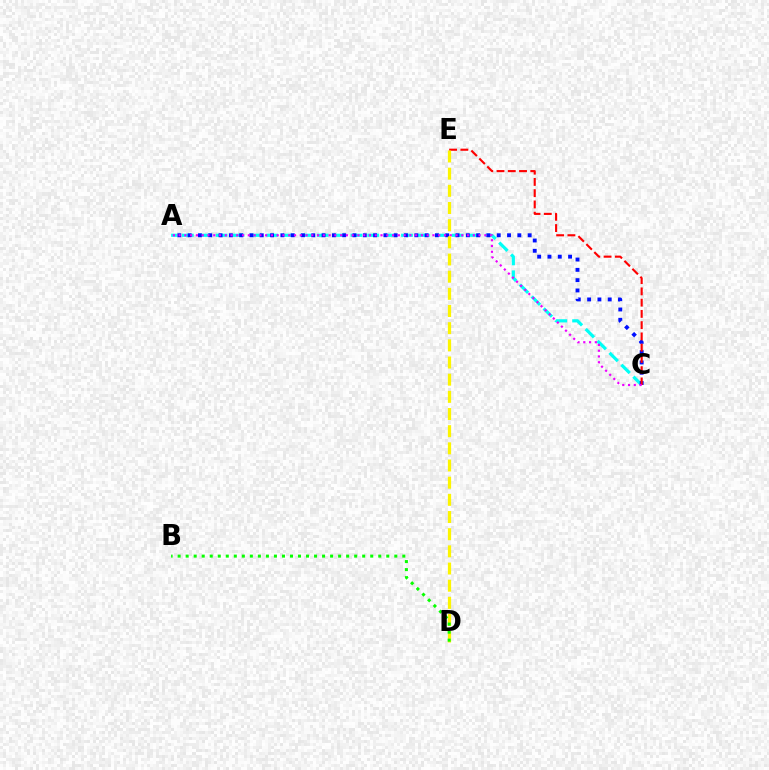{('A', 'C'): [{'color': '#00fff6', 'line_style': 'dashed', 'thickness': 2.29}, {'color': '#0010ff', 'line_style': 'dotted', 'thickness': 2.8}, {'color': '#ee00ff', 'line_style': 'dotted', 'thickness': 1.57}], ('C', 'E'): [{'color': '#ff0000', 'line_style': 'dashed', 'thickness': 1.53}], ('D', 'E'): [{'color': '#fcf500', 'line_style': 'dashed', 'thickness': 2.33}], ('B', 'D'): [{'color': '#08ff00', 'line_style': 'dotted', 'thickness': 2.18}]}